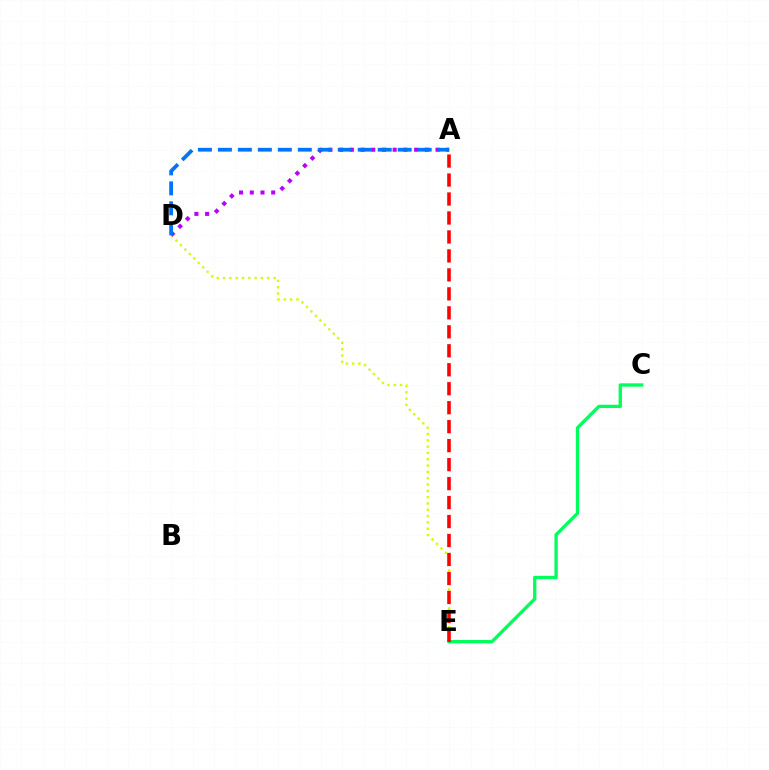{('D', 'E'): [{'color': '#d1ff00', 'line_style': 'dotted', 'thickness': 1.72}], ('C', 'E'): [{'color': '#00ff5c', 'line_style': 'solid', 'thickness': 2.38}], ('A', 'E'): [{'color': '#ff0000', 'line_style': 'dashed', 'thickness': 2.58}], ('A', 'D'): [{'color': '#b900ff', 'line_style': 'dotted', 'thickness': 2.91}, {'color': '#0074ff', 'line_style': 'dashed', 'thickness': 2.71}]}